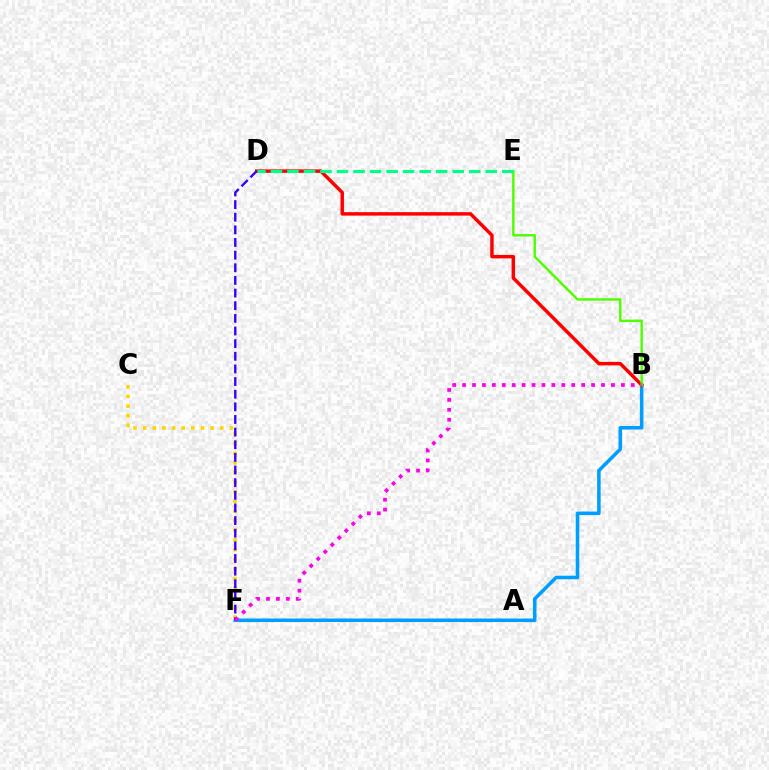{('B', 'F'): [{'color': '#009eff', 'line_style': 'solid', 'thickness': 2.54}, {'color': '#ff00ed', 'line_style': 'dotted', 'thickness': 2.7}], ('B', 'D'): [{'color': '#ff0000', 'line_style': 'solid', 'thickness': 2.5}], ('C', 'F'): [{'color': '#ffd500', 'line_style': 'dotted', 'thickness': 2.62}], ('B', 'E'): [{'color': '#4fff00', 'line_style': 'solid', 'thickness': 1.76}], ('D', 'F'): [{'color': '#3700ff', 'line_style': 'dashed', 'thickness': 1.72}], ('D', 'E'): [{'color': '#00ff86', 'line_style': 'dashed', 'thickness': 2.24}]}